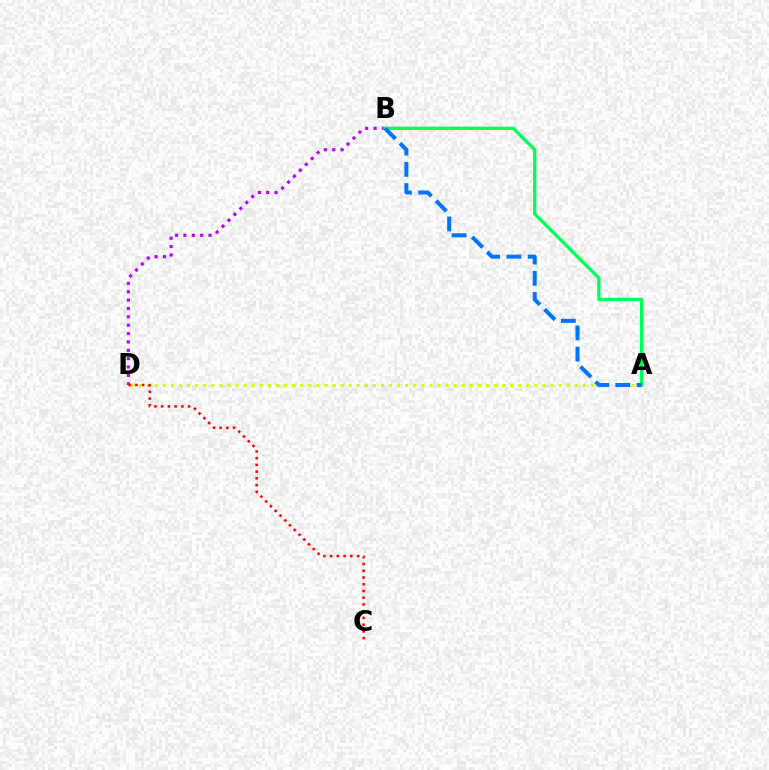{('A', 'D'): [{'color': '#d1ff00', 'line_style': 'dotted', 'thickness': 2.19}], ('B', 'D'): [{'color': '#b900ff', 'line_style': 'dotted', 'thickness': 2.27}], ('A', 'B'): [{'color': '#00ff5c', 'line_style': 'solid', 'thickness': 2.4}, {'color': '#0074ff', 'line_style': 'dashed', 'thickness': 2.88}], ('C', 'D'): [{'color': '#ff0000', 'line_style': 'dotted', 'thickness': 1.83}]}